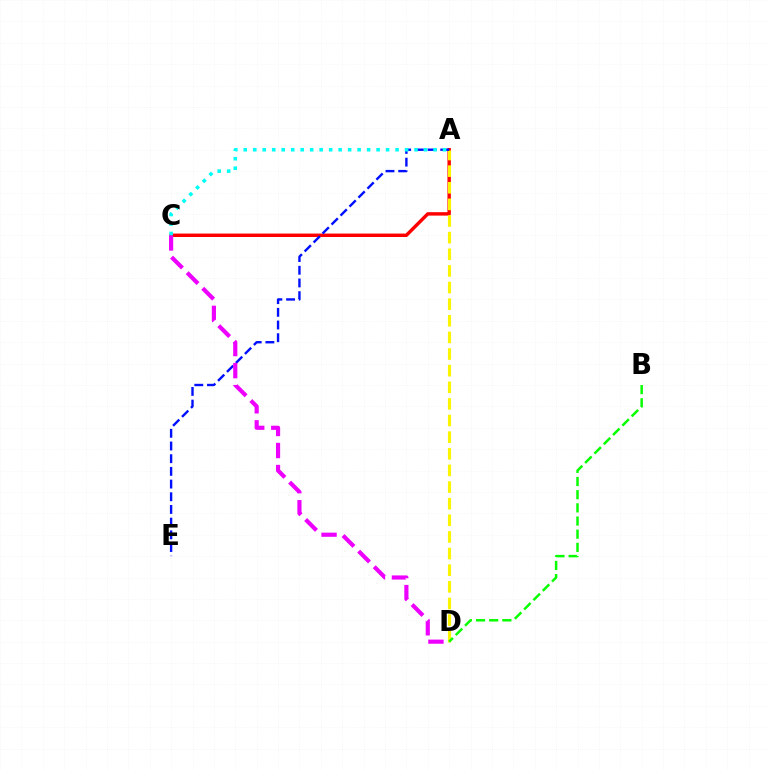{('A', 'C'): [{'color': '#ff0000', 'line_style': 'solid', 'thickness': 2.47}, {'color': '#00fff6', 'line_style': 'dotted', 'thickness': 2.58}], ('A', 'D'): [{'color': '#fcf500', 'line_style': 'dashed', 'thickness': 2.26}], ('B', 'D'): [{'color': '#08ff00', 'line_style': 'dashed', 'thickness': 1.79}], ('A', 'E'): [{'color': '#0010ff', 'line_style': 'dashed', 'thickness': 1.72}], ('C', 'D'): [{'color': '#ee00ff', 'line_style': 'dashed', 'thickness': 2.99}]}